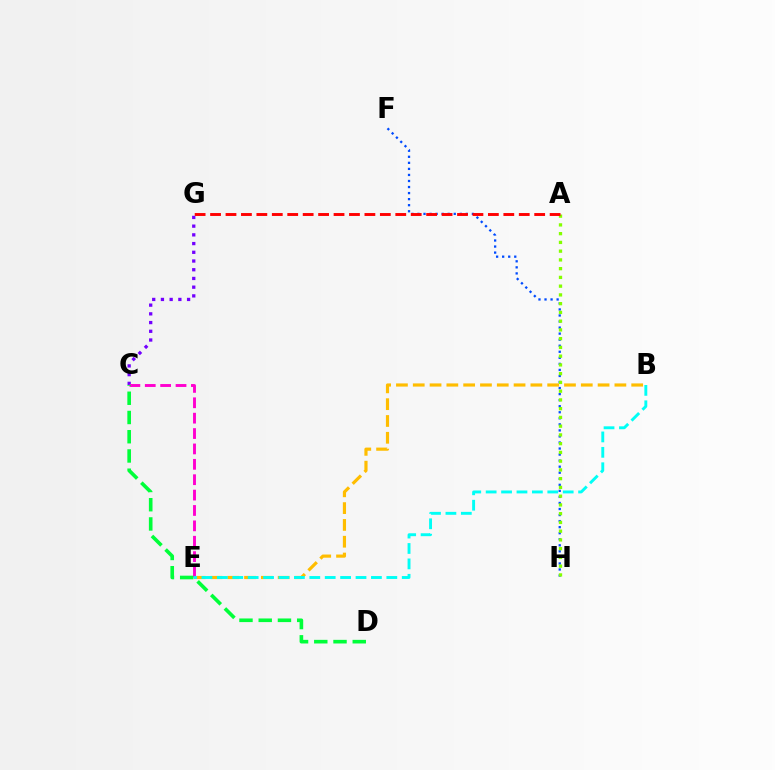{('F', 'H'): [{'color': '#004bff', 'line_style': 'dotted', 'thickness': 1.64}], ('A', 'H'): [{'color': '#84ff00', 'line_style': 'dotted', 'thickness': 2.38}], ('C', 'G'): [{'color': '#7200ff', 'line_style': 'dotted', 'thickness': 2.37}], ('B', 'E'): [{'color': '#ffbd00', 'line_style': 'dashed', 'thickness': 2.28}, {'color': '#00fff6', 'line_style': 'dashed', 'thickness': 2.09}], ('C', 'E'): [{'color': '#ff00cf', 'line_style': 'dashed', 'thickness': 2.09}], ('C', 'D'): [{'color': '#00ff39', 'line_style': 'dashed', 'thickness': 2.61}], ('A', 'G'): [{'color': '#ff0000', 'line_style': 'dashed', 'thickness': 2.1}]}